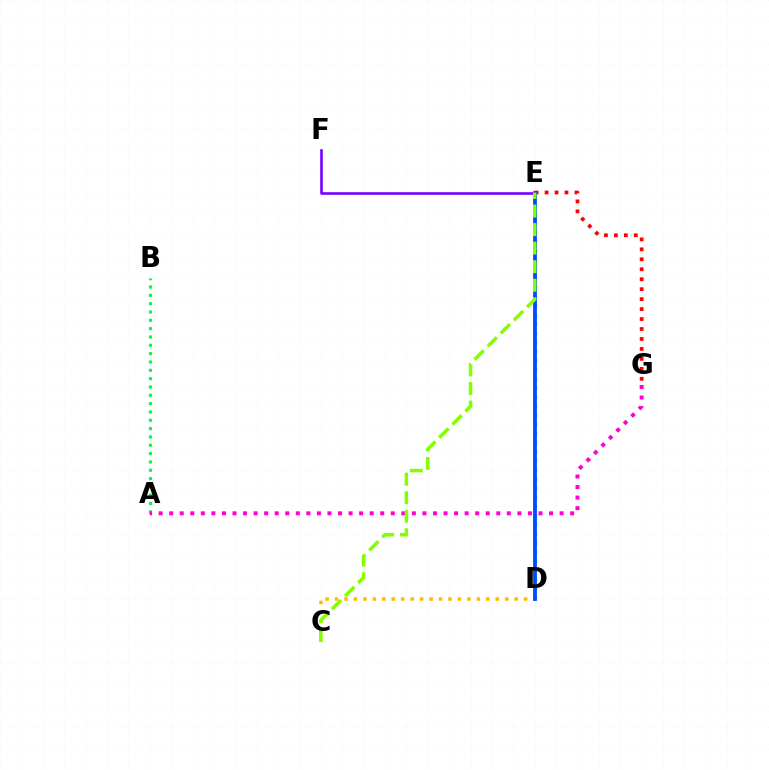{('A', 'B'): [{'color': '#00ff39', 'line_style': 'dotted', 'thickness': 2.26}], ('D', 'E'): [{'color': '#00fff6', 'line_style': 'dotted', 'thickness': 2.48}, {'color': '#004bff', 'line_style': 'solid', 'thickness': 2.74}], ('A', 'G'): [{'color': '#ff00cf', 'line_style': 'dotted', 'thickness': 2.87}], ('C', 'D'): [{'color': '#ffbd00', 'line_style': 'dotted', 'thickness': 2.57}], ('E', 'G'): [{'color': '#ff0000', 'line_style': 'dotted', 'thickness': 2.71}], ('E', 'F'): [{'color': '#7200ff', 'line_style': 'solid', 'thickness': 1.87}], ('C', 'E'): [{'color': '#84ff00', 'line_style': 'dashed', 'thickness': 2.52}]}